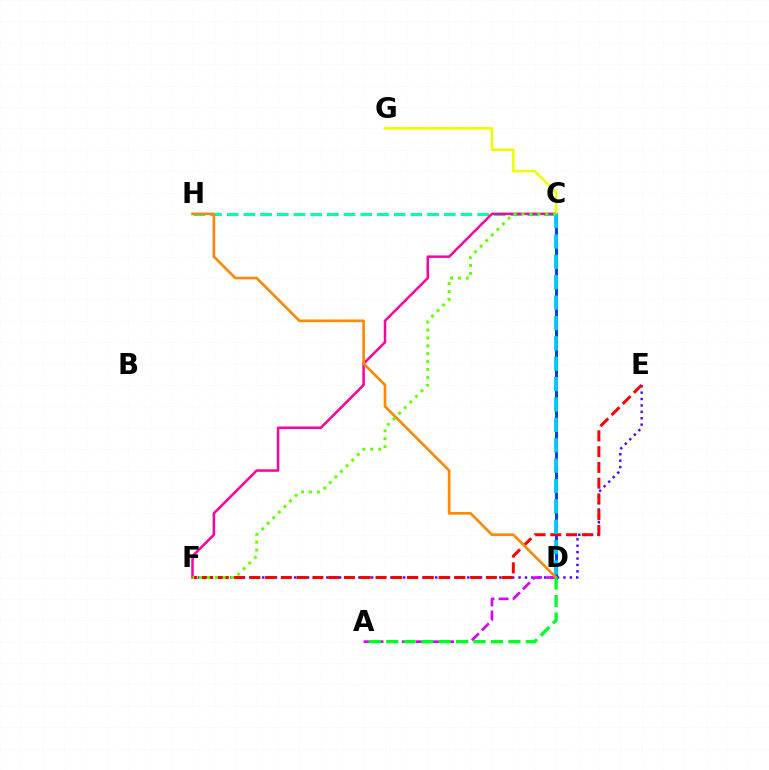{('E', 'F'): [{'color': '#4f00ff', 'line_style': 'dotted', 'thickness': 1.74}, {'color': '#ff0000', 'line_style': 'dashed', 'thickness': 2.14}], ('A', 'D'): [{'color': '#d600ff', 'line_style': 'dashed', 'thickness': 1.92}, {'color': '#00ff27', 'line_style': 'dashed', 'thickness': 2.37}], ('C', 'D'): [{'color': '#003fff', 'line_style': 'solid', 'thickness': 2.16}, {'color': '#00c7ff', 'line_style': 'dashed', 'thickness': 2.77}], ('C', 'H'): [{'color': '#00ffaf', 'line_style': 'dashed', 'thickness': 2.27}], ('C', 'F'): [{'color': '#ff00a0', 'line_style': 'solid', 'thickness': 1.8}, {'color': '#66ff00', 'line_style': 'dotted', 'thickness': 2.15}], ('C', 'G'): [{'color': '#eeff00', 'line_style': 'solid', 'thickness': 1.85}], ('D', 'H'): [{'color': '#ff8800', 'line_style': 'solid', 'thickness': 1.91}]}